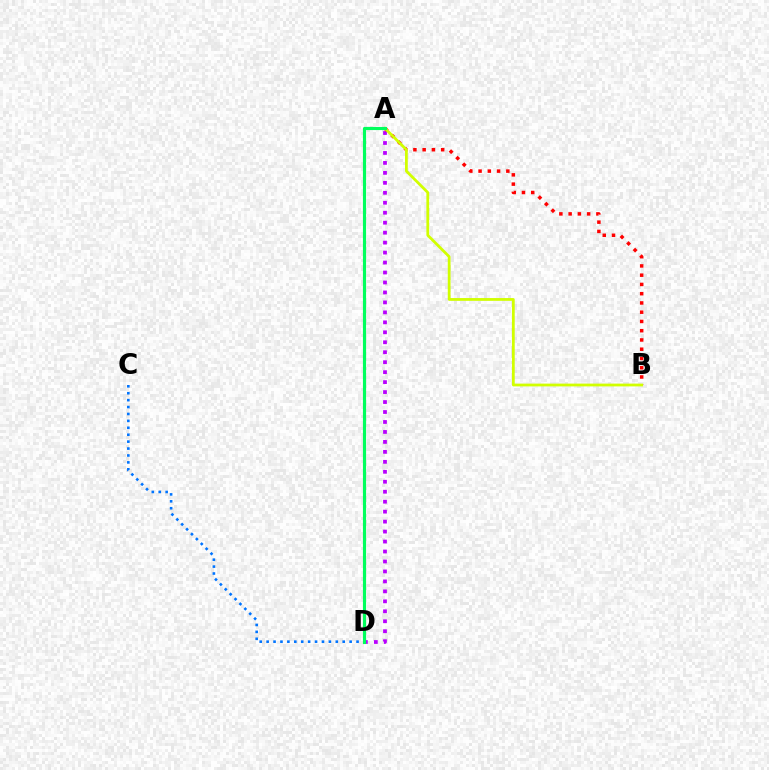{('A', 'D'): [{'color': '#b900ff', 'line_style': 'dotted', 'thickness': 2.71}, {'color': '#00ff5c', 'line_style': 'solid', 'thickness': 2.26}], ('C', 'D'): [{'color': '#0074ff', 'line_style': 'dotted', 'thickness': 1.88}], ('A', 'B'): [{'color': '#ff0000', 'line_style': 'dotted', 'thickness': 2.51}, {'color': '#d1ff00', 'line_style': 'solid', 'thickness': 2.0}]}